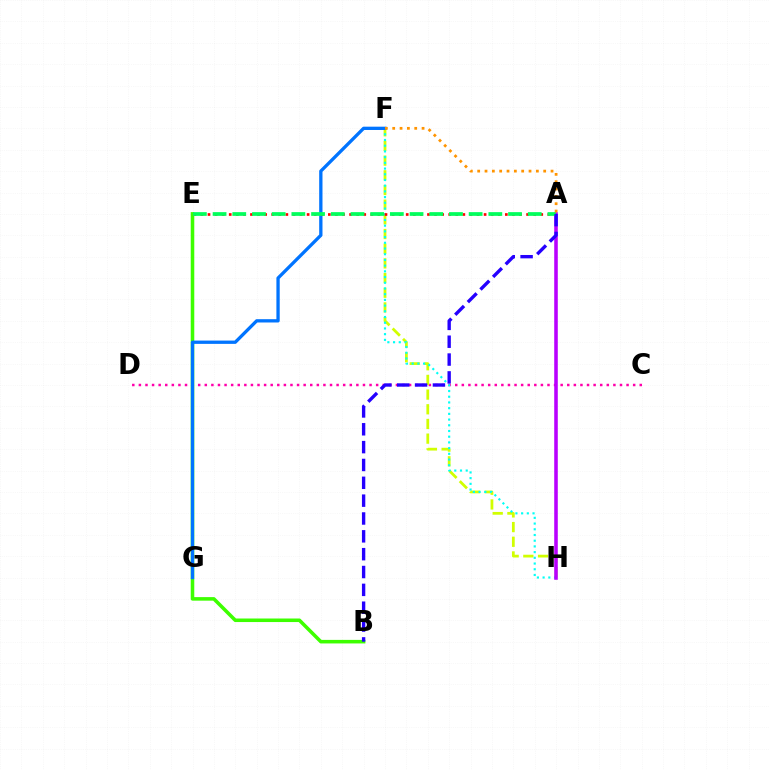{('C', 'D'): [{'color': '#ff00ac', 'line_style': 'dotted', 'thickness': 1.79}], ('B', 'E'): [{'color': '#3dff00', 'line_style': 'solid', 'thickness': 2.55}], ('F', 'H'): [{'color': '#d1ff00', 'line_style': 'dashed', 'thickness': 1.99}, {'color': '#00fff6', 'line_style': 'dotted', 'thickness': 1.55}], ('F', 'G'): [{'color': '#0074ff', 'line_style': 'solid', 'thickness': 2.38}], ('A', 'E'): [{'color': '#ff0000', 'line_style': 'dotted', 'thickness': 1.92}, {'color': '#00ff5c', 'line_style': 'dashed', 'thickness': 2.68}], ('A', 'H'): [{'color': '#b900ff', 'line_style': 'solid', 'thickness': 2.56}], ('A', 'F'): [{'color': '#ff9400', 'line_style': 'dotted', 'thickness': 1.99}], ('A', 'B'): [{'color': '#2500ff', 'line_style': 'dashed', 'thickness': 2.42}]}